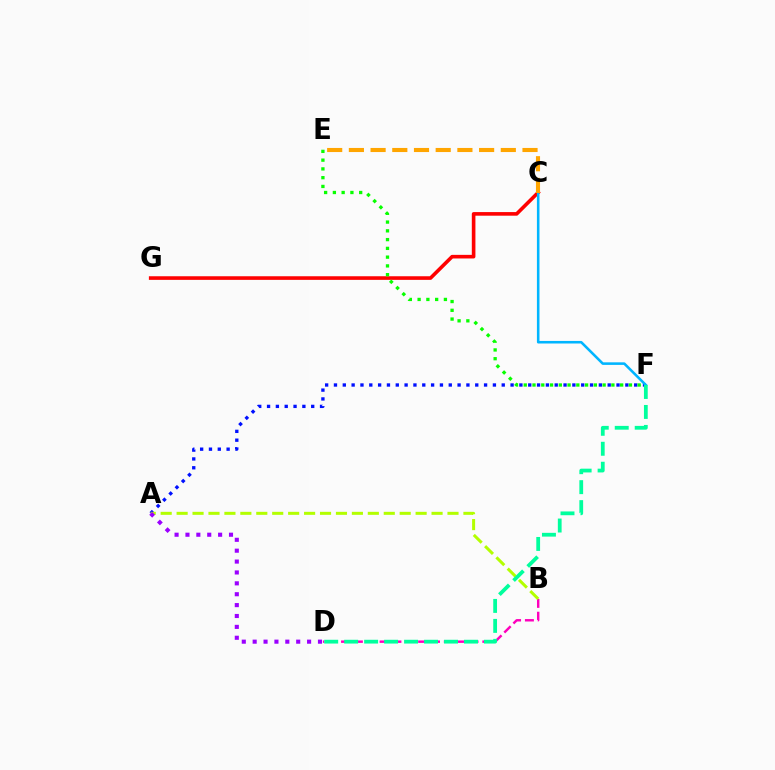{('B', 'D'): [{'color': '#ff00bd', 'line_style': 'dashed', 'thickness': 1.75}], ('C', 'G'): [{'color': '#ff0000', 'line_style': 'solid', 'thickness': 2.6}], ('A', 'F'): [{'color': '#0010ff', 'line_style': 'dotted', 'thickness': 2.4}], ('A', 'B'): [{'color': '#b3ff00', 'line_style': 'dashed', 'thickness': 2.16}], ('C', 'F'): [{'color': '#00b5ff', 'line_style': 'solid', 'thickness': 1.85}], ('A', 'D'): [{'color': '#9b00ff', 'line_style': 'dotted', 'thickness': 2.96}], ('C', 'E'): [{'color': '#ffa500', 'line_style': 'dashed', 'thickness': 2.95}], ('D', 'F'): [{'color': '#00ff9d', 'line_style': 'dashed', 'thickness': 2.71}], ('E', 'F'): [{'color': '#08ff00', 'line_style': 'dotted', 'thickness': 2.38}]}